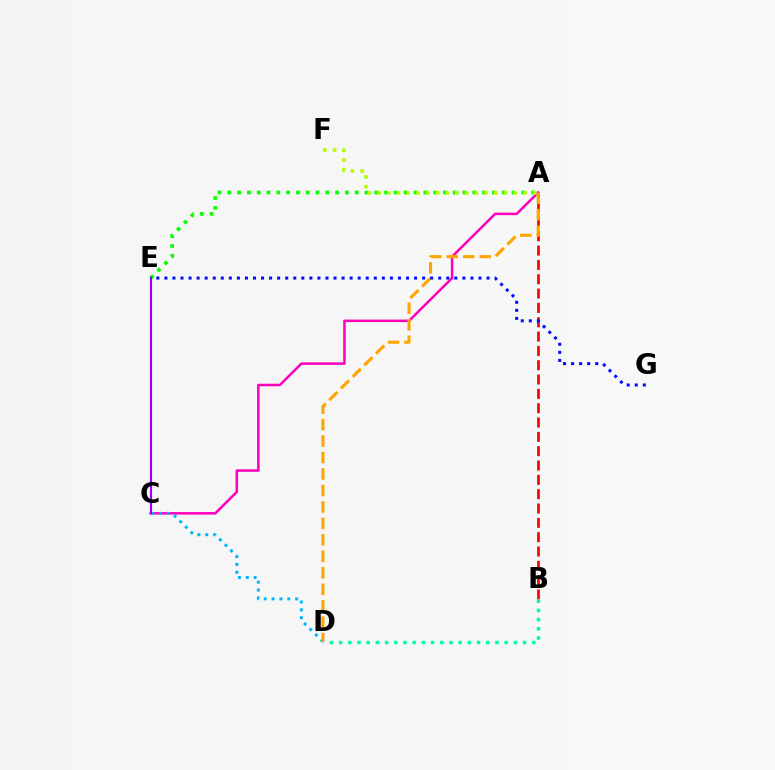{('A', 'C'): [{'color': '#ff00bd', 'line_style': 'solid', 'thickness': 1.82}], ('A', 'E'): [{'color': '#08ff00', 'line_style': 'dotted', 'thickness': 2.66}], ('C', 'D'): [{'color': '#00b5ff', 'line_style': 'dotted', 'thickness': 2.14}], ('A', 'B'): [{'color': '#ff0000', 'line_style': 'dashed', 'thickness': 1.95}], ('C', 'E'): [{'color': '#9b00ff', 'line_style': 'solid', 'thickness': 1.54}], ('A', 'D'): [{'color': '#ffa500', 'line_style': 'dashed', 'thickness': 2.24}], ('A', 'F'): [{'color': '#b3ff00', 'line_style': 'dotted', 'thickness': 2.64}], ('E', 'G'): [{'color': '#0010ff', 'line_style': 'dotted', 'thickness': 2.19}], ('B', 'D'): [{'color': '#00ff9d', 'line_style': 'dotted', 'thickness': 2.5}]}